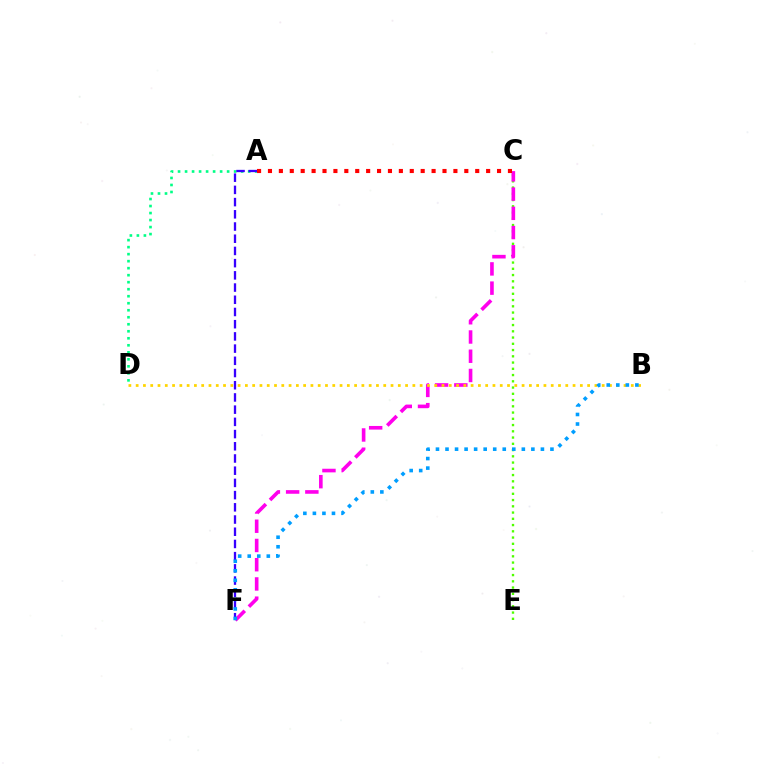{('C', 'E'): [{'color': '#4fff00', 'line_style': 'dotted', 'thickness': 1.7}], ('C', 'F'): [{'color': '#ff00ed', 'line_style': 'dashed', 'thickness': 2.61}], ('A', 'D'): [{'color': '#00ff86', 'line_style': 'dotted', 'thickness': 1.9}], ('B', 'D'): [{'color': '#ffd500', 'line_style': 'dotted', 'thickness': 1.98}], ('A', 'F'): [{'color': '#3700ff', 'line_style': 'dashed', 'thickness': 1.66}], ('A', 'C'): [{'color': '#ff0000', 'line_style': 'dotted', 'thickness': 2.96}], ('B', 'F'): [{'color': '#009eff', 'line_style': 'dotted', 'thickness': 2.59}]}